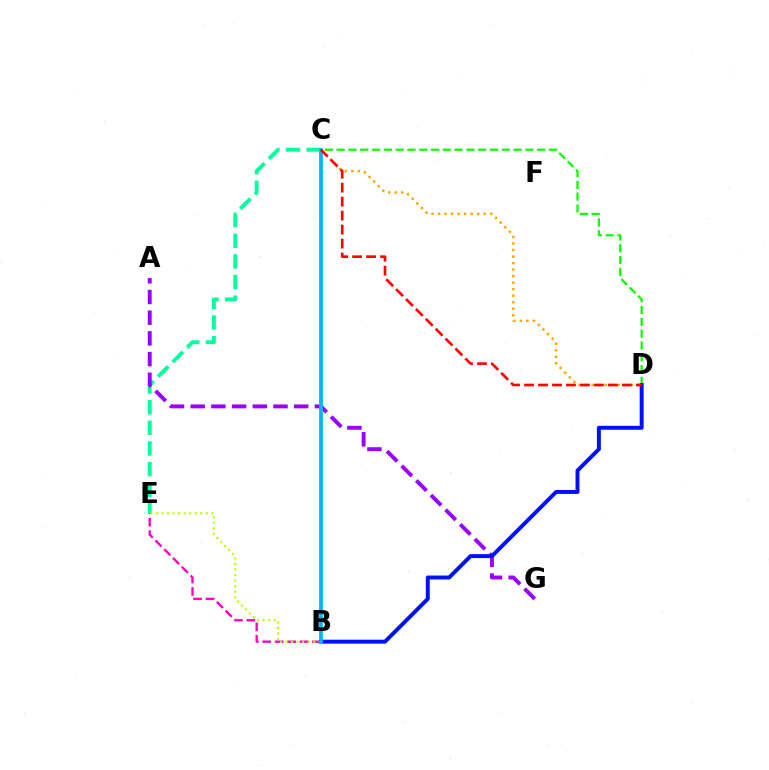{('C', 'E'): [{'color': '#00ff9d', 'line_style': 'dashed', 'thickness': 2.8}], ('B', 'E'): [{'color': '#ff00bd', 'line_style': 'dashed', 'thickness': 1.69}, {'color': '#b3ff00', 'line_style': 'dotted', 'thickness': 1.51}], ('A', 'G'): [{'color': '#9b00ff', 'line_style': 'dashed', 'thickness': 2.81}], ('C', 'D'): [{'color': '#ffa500', 'line_style': 'dotted', 'thickness': 1.77}, {'color': '#08ff00', 'line_style': 'dashed', 'thickness': 1.6}, {'color': '#ff0000', 'line_style': 'dashed', 'thickness': 1.9}], ('B', 'D'): [{'color': '#0010ff', 'line_style': 'solid', 'thickness': 2.84}], ('B', 'C'): [{'color': '#00b5ff', 'line_style': 'solid', 'thickness': 2.7}]}